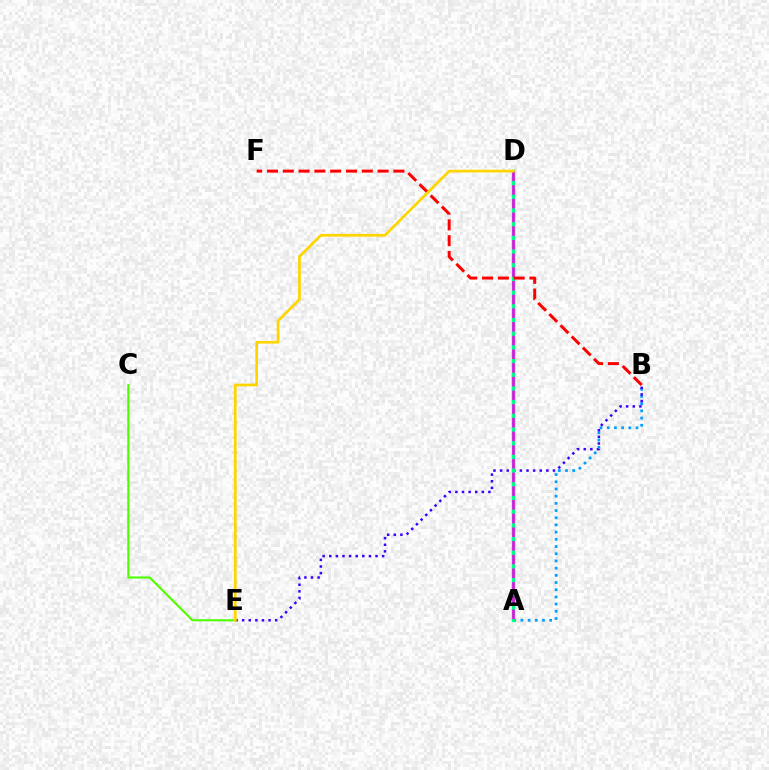{('A', 'B'): [{'color': '#009eff', 'line_style': 'dotted', 'thickness': 1.96}], ('B', 'E'): [{'color': '#3700ff', 'line_style': 'dotted', 'thickness': 1.8}], ('A', 'D'): [{'color': '#00ff86', 'line_style': 'solid', 'thickness': 2.52}, {'color': '#ff00ed', 'line_style': 'dashed', 'thickness': 1.86}], ('C', 'E'): [{'color': '#4fff00', 'line_style': 'solid', 'thickness': 1.54}], ('B', 'F'): [{'color': '#ff0000', 'line_style': 'dashed', 'thickness': 2.15}], ('D', 'E'): [{'color': '#ffd500', 'line_style': 'solid', 'thickness': 1.95}]}